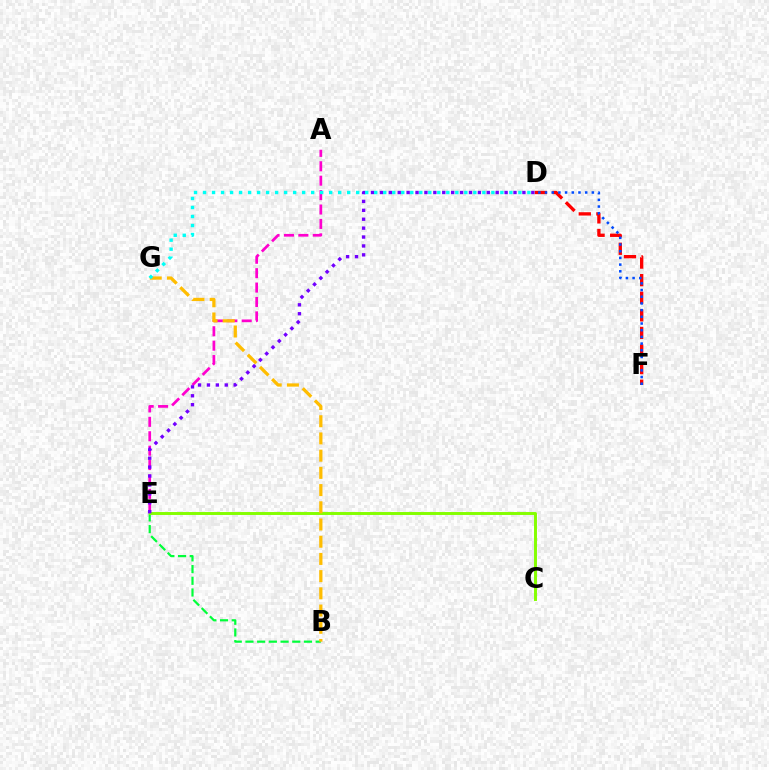{('B', 'E'): [{'color': '#00ff39', 'line_style': 'dashed', 'thickness': 1.59}], ('D', 'F'): [{'color': '#ff0000', 'line_style': 'dashed', 'thickness': 2.39}, {'color': '#004bff', 'line_style': 'dotted', 'thickness': 1.82}], ('A', 'E'): [{'color': '#ff00cf', 'line_style': 'dashed', 'thickness': 1.96}], ('C', 'E'): [{'color': '#84ff00', 'line_style': 'solid', 'thickness': 2.12}], ('D', 'E'): [{'color': '#7200ff', 'line_style': 'dotted', 'thickness': 2.42}], ('B', 'G'): [{'color': '#ffbd00', 'line_style': 'dashed', 'thickness': 2.34}], ('D', 'G'): [{'color': '#00fff6', 'line_style': 'dotted', 'thickness': 2.45}]}